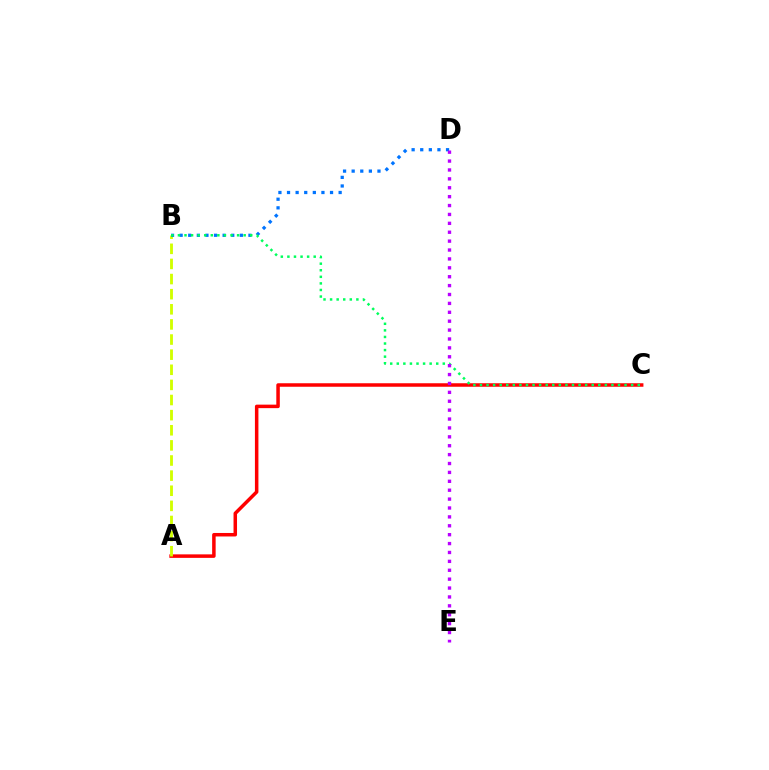{('A', 'C'): [{'color': '#ff0000', 'line_style': 'solid', 'thickness': 2.52}], ('A', 'B'): [{'color': '#d1ff00', 'line_style': 'dashed', 'thickness': 2.05}], ('B', 'D'): [{'color': '#0074ff', 'line_style': 'dotted', 'thickness': 2.34}], ('B', 'C'): [{'color': '#00ff5c', 'line_style': 'dotted', 'thickness': 1.79}], ('D', 'E'): [{'color': '#b900ff', 'line_style': 'dotted', 'thickness': 2.42}]}